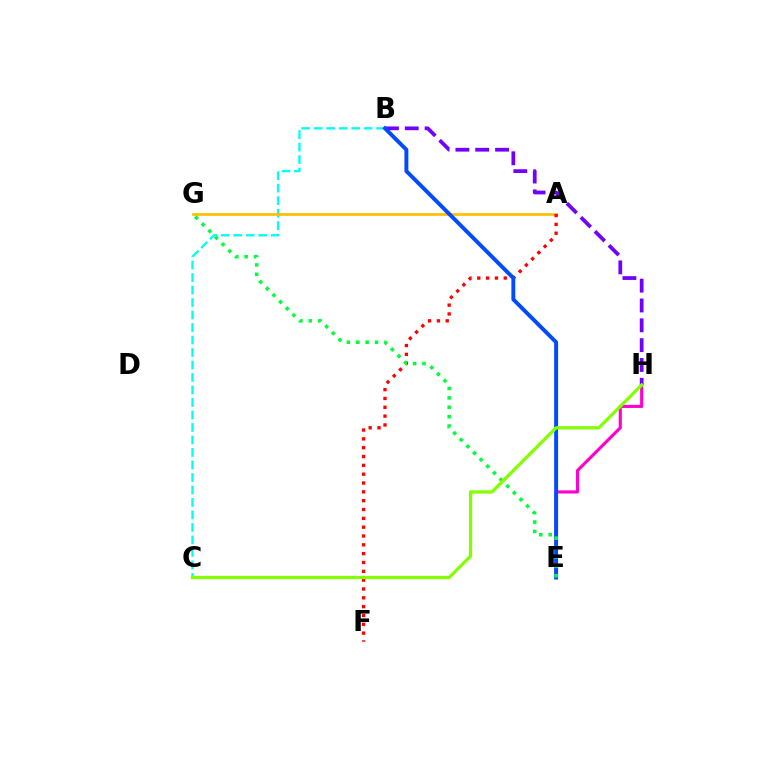{('B', 'C'): [{'color': '#00fff6', 'line_style': 'dashed', 'thickness': 1.7}], ('E', 'H'): [{'color': '#ff00cf', 'line_style': 'solid', 'thickness': 2.23}], ('A', 'G'): [{'color': '#ffbd00', 'line_style': 'solid', 'thickness': 1.93}], ('A', 'F'): [{'color': '#ff0000', 'line_style': 'dotted', 'thickness': 2.4}], ('B', 'H'): [{'color': '#7200ff', 'line_style': 'dashed', 'thickness': 2.69}], ('B', 'E'): [{'color': '#004bff', 'line_style': 'solid', 'thickness': 2.82}], ('E', 'G'): [{'color': '#00ff39', 'line_style': 'dotted', 'thickness': 2.55}], ('C', 'H'): [{'color': '#84ff00', 'line_style': 'solid', 'thickness': 2.33}]}